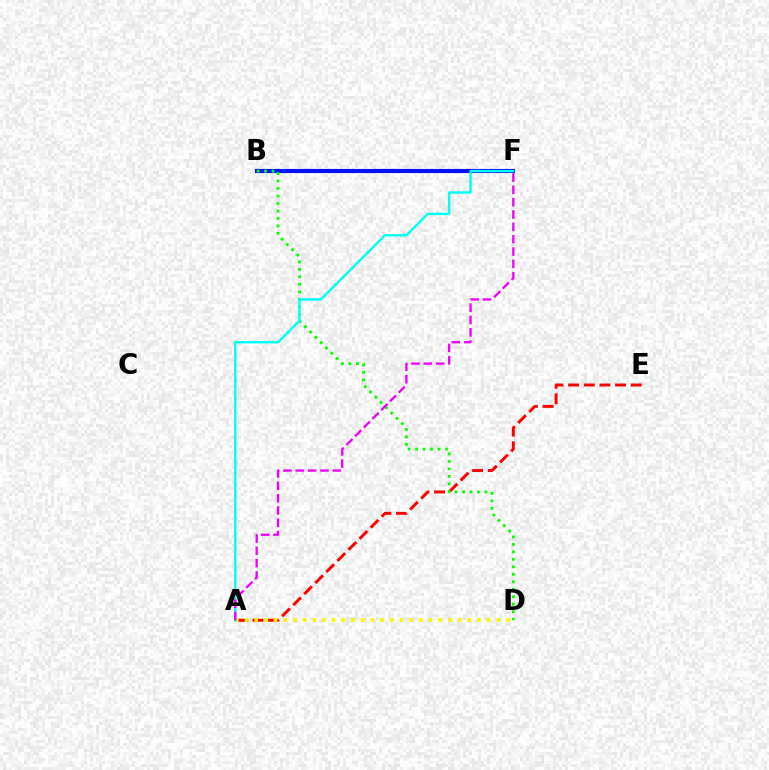{('B', 'F'): [{'color': '#0010ff', 'line_style': 'solid', 'thickness': 2.95}], ('A', 'E'): [{'color': '#ff0000', 'line_style': 'dashed', 'thickness': 2.13}], ('B', 'D'): [{'color': '#08ff00', 'line_style': 'dotted', 'thickness': 2.03}], ('A', 'D'): [{'color': '#fcf500', 'line_style': 'dotted', 'thickness': 2.63}], ('A', 'F'): [{'color': '#00fff6', 'line_style': 'solid', 'thickness': 1.72}, {'color': '#ee00ff', 'line_style': 'dashed', 'thickness': 1.68}]}